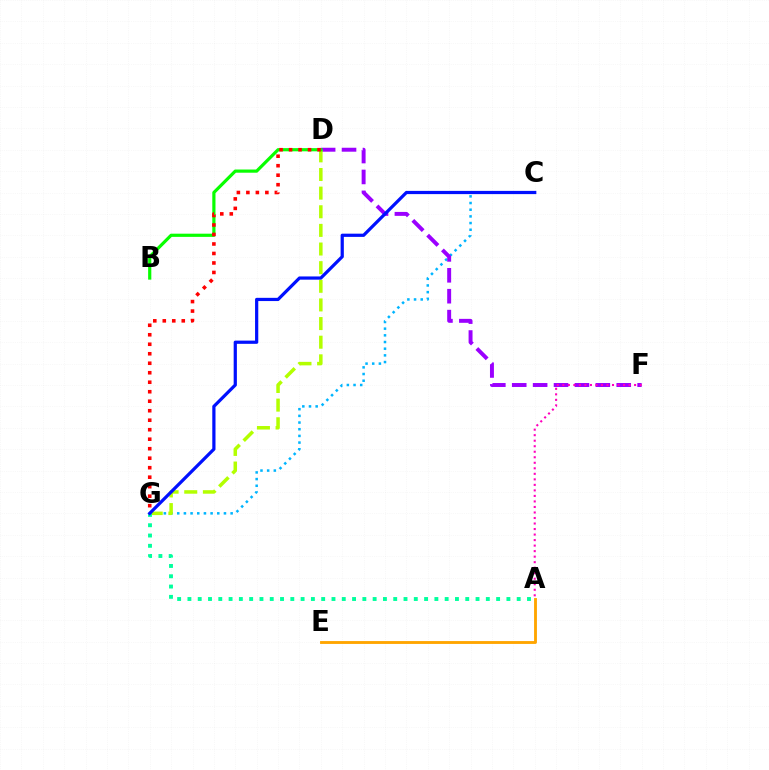{('C', 'G'): [{'color': '#00b5ff', 'line_style': 'dotted', 'thickness': 1.81}, {'color': '#0010ff', 'line_style': 'solid', 'thickness': 2.32}], ('D', 'F'): [{'color': '#9b00ff', 'line_style': 'dashed', 'thickness': 2.84}], ('D', 'G'): [{'color': '#b3ff00', 'line_style': 'dashed', 'thickness': 2.53}, {'color': '#ff0000', 'line_style': 'dotted', 'thickness': 2.58}], ('A', 'F'): [{'color': '#ff00bd', 'line_style': 'dotted', 'thickness': 1.5}], ('B', 'D'): [{'color': '#08ff00', 'line_style': 'solid', 'thickness': 2.3}], ('A', 'E'): [{'color': '#ffa500', 'line_style': 'solid', 'thickness': 2.06}], ('A', 'G'): [{'color': '#00ff9d', 'line_style': 'dotted', 'thickness': 2.8}]}